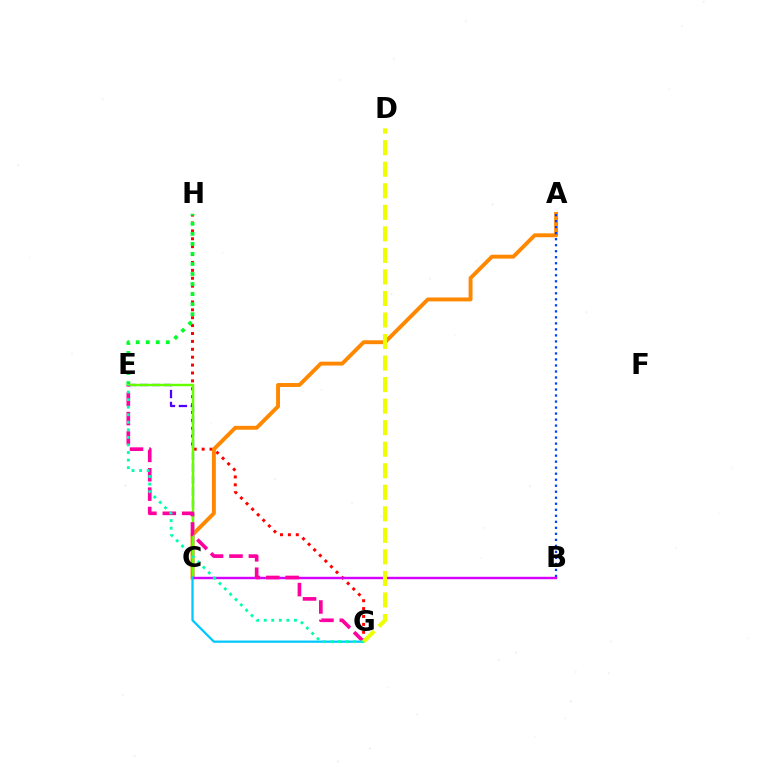{('G', 'H'): [{'color': '#ff0000', 'line_style': 'dotted', 'thickness': 2.14}], ('A', 'C'): [{'color': '#ff8800', 'line_style': 'solid', 'thickness': 2.81}], ('E', 'H'): [{'color': '#00ff27', 'line_style': 'dotted', 'thickness': 2.73}], ('A', 'B'): [{'color': '#003fff', 'line_style': 'dotted', 'thickness': 1.63}], ('C', 'E'): [{'color': '#4f00ff', 'line_style': 'dashed', 'thickness': 1.62}, {'color': '#66ff00', 'line_style': 'solid', 'thickness': 1.76}], ('B', 'C'): [{'color': '#d600ff', 'line_style': 'solid', 'thickness': 1.74}], ('E', 'G'): [{'color': '#ff00a0', 'line_style': 'dashed', 'thickness': 2.63}, {'color': '#00ffaf', 'line_style': 'dotted', 'thickness': 2.05}], ('C', 'G'): [{'color': '#00c7ff', 'line_style': 'solid', 'thickness': 1.62}], ('D', 'G'): [{'color': '#eeff00', 'line_style': 'dashed', 'thickness': 2.93}]}